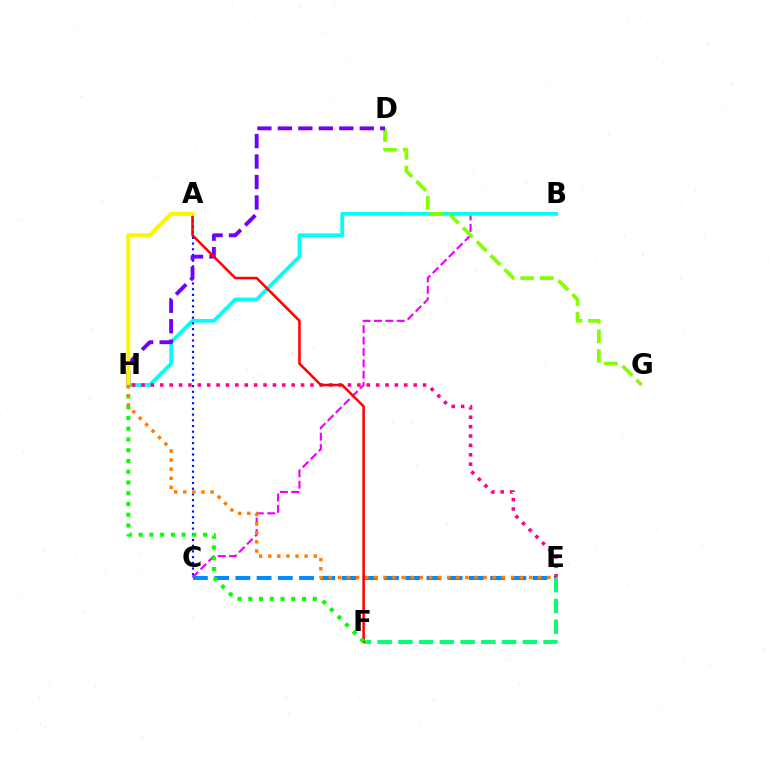{('B', 'C'): [{'color': '#ee00ff', 'line_style': 'dashed', 'thickness': 1.55}], ('B', 'H'): [{'color': '#00fff6', 'line_style': 'solid', 'thickness': 2.71}], ('A', 'C'): [{'color': '#0010ff', 'line_style': 'dotted', 'thickness': 1.55}], ('C', 'E'): [{'color': '#008cff', 'line_style': 'dashed', 'thickness': 2.88}], ('E', 'H'): [{'color': '#ff0094', 'line_style': 'dotted', 'thickness': 2.55}, {'color': '#ff7c00', 'line_style': 'dotted', 'thickness': 2.47}], ('D', 'G'): [{'color': '#84ff00', 'line_style': 'dashed', 'thickness': 2.66}], ('E', 'F'): [{'color': '#00ff74', 'line_style': 'dashed', 'thickness': 2.82}], ('D', 'H'): [{'color': '#7200ff', 'line_style': 'dashed', 'thickness': 2.78}], ('A', 'F'): [{'color': '#ff0000', 'line_style': 'solid', 'thickness': 1.82}], ('F', 'H'): [{'color': '#08ff00', 'line_style': 'dotted', 'thickness': 2.92}], ('A', 'H'): [{'color': '#fcf500', 'line_style': 'solid', 'thickness': 2.86}]}